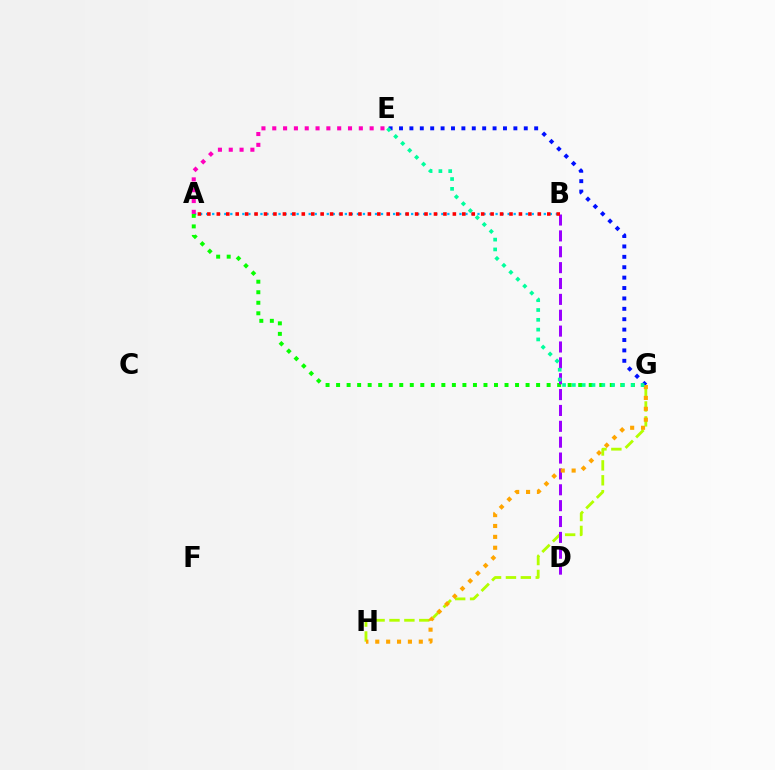{('A', 'B'): [{'color': '#00b5ff', 'line_style': 'dotted', 'thickness': 1.64}, {'color': '#ff0000', 'line_style': 'dotted', 'thickness': 2.57}], ('A', 'G'): [{'color': '#08ff00', 'line_style': 'dotted', 'thickness': 2.86}], ('E', 'G'): [{'color': '#0010ff', 'line_style': 'dotted', 'thickness': 2.82}, {'color': '#00ff9d', 'line_style': 'dotted', 'thickness': 2.67}], ('G', 'H'): [{'color': '#b3ff00', 'line_style': 'dashed', 'thickness': 2.02}, {'color': '#ffa500', 'line_style': 'dotted', 'thickness': 2.96}], ('B', 'D'): [{'color': '#9b00ff', 'line_style': 'dashed', 'thickness': 2.16}], ('A', 'E'): [{'color': '#ff00bd', 'line_style': 'dotted', 'thickness': 2.94}]}